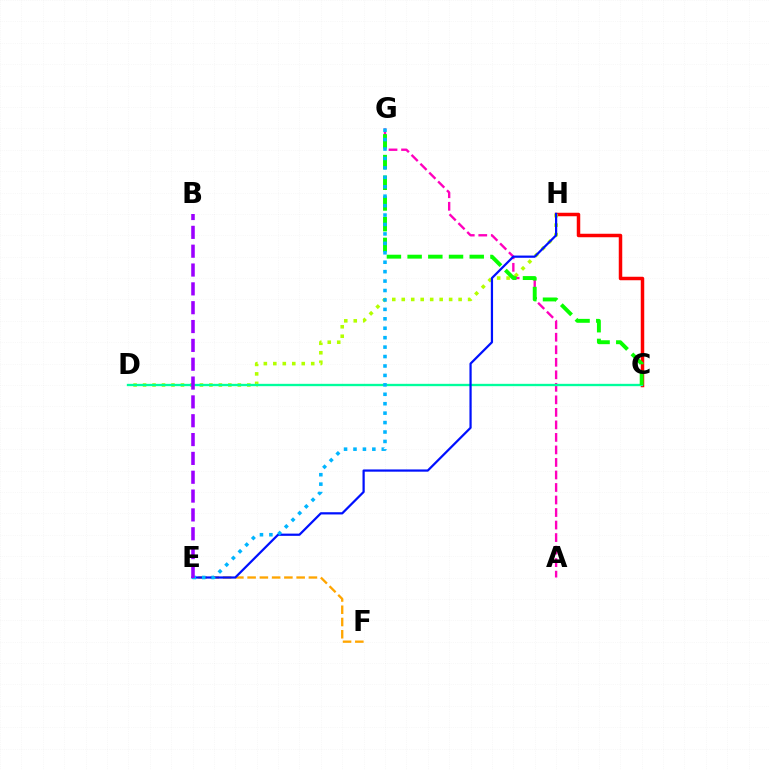{('C', 'H'): [{'color': '#ff0000', 'line_style': 'solid', 'thickness': 2.51}], ('D', 'H'): [{'color': '#b3ff00', 'line_style': 'dotted', 'thickness': 2.58}], ('A', 'G'): [{'color': '#ff00bd', 'line_style': 'dashed', 'thickness': 1.7}], ('C', 'D'): [{'color': '#00ff9d', 'line_style': 'solid', 'thickness': 1.68}], ('C', 'G'): [{'color': '#08ff00', 'line_style': 'dashed', 'thickness': 2.81}], ('E', 'F'): [{'color': '#ffa500', 'line_style': 'dashed', 'thickness': 1.67}], ('E', 'H'): [{'color': '#0010ff', 'line_style': 'solid', 'thickness': 1.6}], ('E', 'G'): [{'color': '#00b5ff', 'line_style': 'dotted', 'thickness': 2.56}], ('B', 'E'): [{'color': '#9b00ff', 'line_style': 'dashed', 'thickness': 2.56}]}